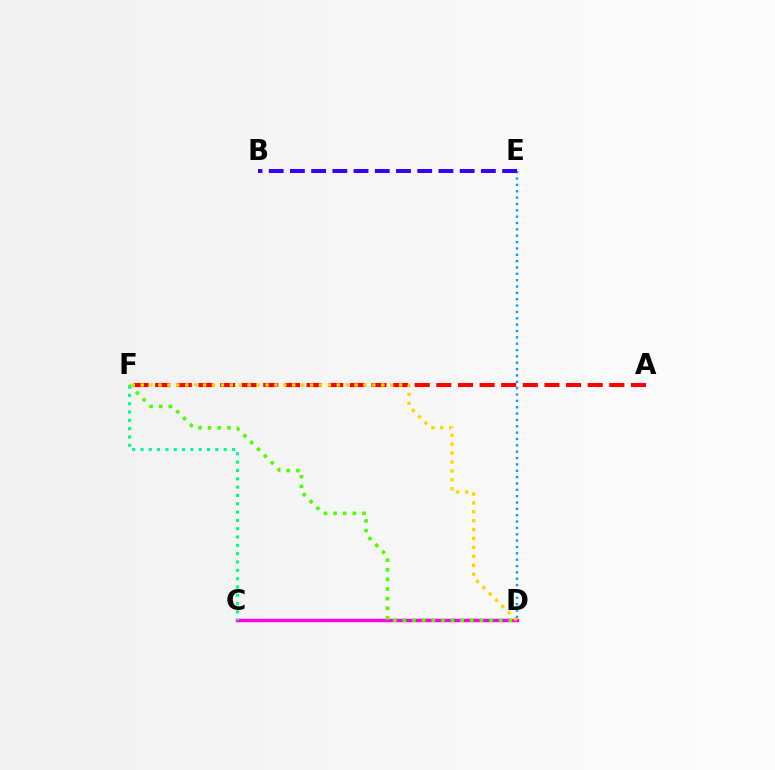{('D', 'E'): [{'color': '#009eff', 'line_style': 'dotted', 'thickness': 1.73}], ('B', 'E'): [{'color': '#3700ff', 'line_style': 'dashed', 'thickness': 2.88}], ('A', 'F'): [{'color': '#ff0000', 'line_style': 'dashed', 'thickness': 2.94}], ('C', 'D'): [{'color': '#ff00ed', 'line_style': 'solid', 'thickness': 2.49}], ('D', 'F'): [{'color': '#4fff00', 'line_style': 'dotted', 'thickness': 2.62}, {'color': '#ffd500', 'line_style': 'dotted', 'thickness': 2.42}], ('C', 'F'): [{'color': '#00ff86', 'line_style': 'dotted', 'thickness': 2.26}]}